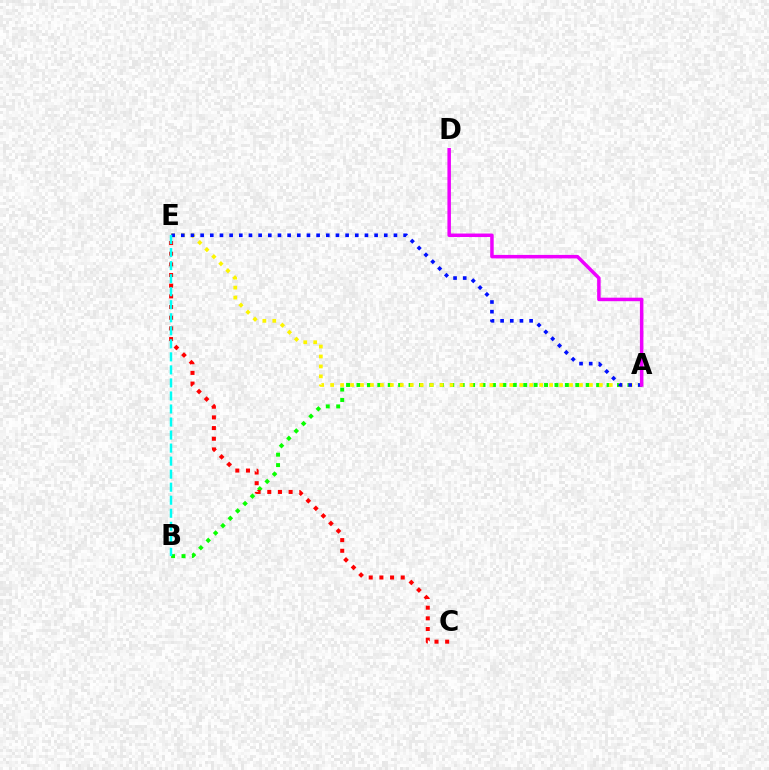{('A', 'B'): [{'color': '#08ff00', 'line_style': 'dotted', 'thickness': 2.83}], ('A', 'E'): [{'color': '#fcf500', 'line_style': 'dotted', 'thickness': 2.7}, {'color': '#0010ff', 'line_style': 'dotted', 'thickness': 2.63}], ('C', 'E'): [{'color': '#ff0000', 'line_style': 'dotted', 'thickness': 2.9}], ('B', 'E'): [{'color': '#00fff6', 'line_style': 'dashed', 'thickness': 1.77}], ('A', 'D'): [{'color': '#ee00ff', 'line_style': 'solid', 'thickness': 2.52}]}